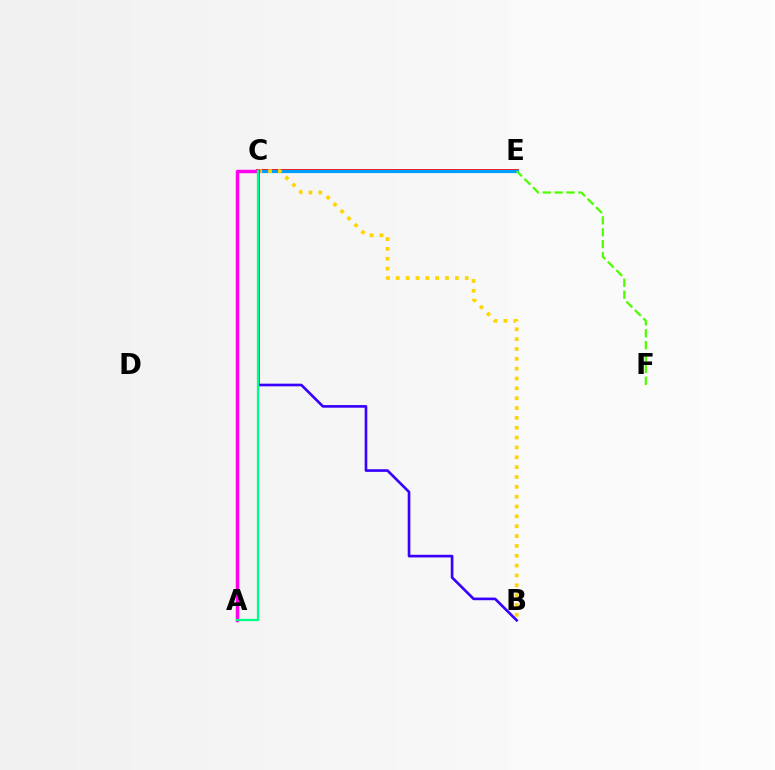{('C', 'E'): [{'color': '#ff0000', 'line_style': 'solid', 'thickness': 2.72}, {'color': '#009eff', 'line_style': 'solid', 'thickness': 2.29}], ('B', 'C'): [{'color': '#ffd500', 'line_style': 'dotted', 'thickness': 2.68}, {'color': '#3700ff', 'line_style': 'solid', 'thickness': 1.9}], ('A', 'C'): [{'color': '#ff00ed', 'line_style': 'solid', 'thickness': 2.49}, {'color': '#00ff86', 'line_style': 'solid', 'thickness': 1.65}], ('E', 'F'): [{'color': '#4fff00', 'line_style': 'dashed', 'thickness': 1.62}]}